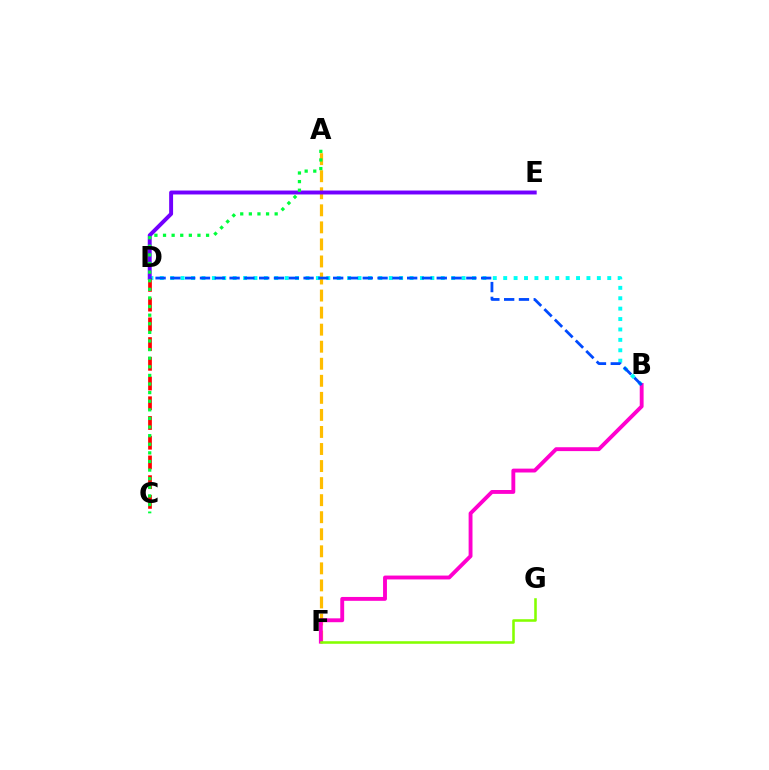{('B', 'D'): [{'color': '#00fff6', 'line_style': 'dotted', 'thickness': 2.83}, {'color': '#004bff', 'line_style': 'dashed', 'thickness': 2.01}], ('C', 'D'): [{'color': '#ff0000', 'line_style': 'dashed', 'thickness': 2.68}], ('A', 'F'): [{'color': '#ffbd00', 'line_style': 'dashed', 'thickness': 2.32}], ('D', 'E'): [{'color': '#7200ff', 'line_style': 'solid', 'thickness': 2.83}], ('B', 'F'): [{'color': '#ff00cf', 'line_style': 'solid', 'thickness': 2.79}], ('F', 'G'): [{'color': '#84ff00', 'line_style': 'solid', 'thickness': 1.84}], ('A', 'C'): [{'color': '#00ff39', 'line_style': 'dotted', 'thickness': 2.34}]}